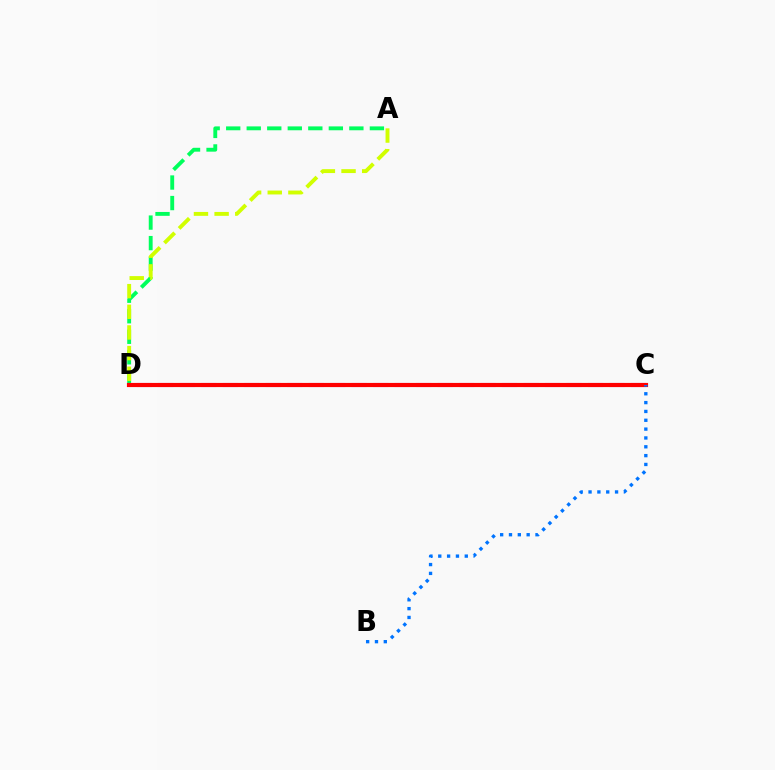{('A', 'D'): [{'color': '#00ff5c', 'line_style': 'dashed', 'thickness': 2.79}, {'color': '#d1ff00', 'line_style': 'dashed', 'thickness': 2.81}], ('C', 'D'): [{'color': '#b900ff', 'line_style': 'dashed', 'thickness': 2.92}, {'color': '#ff0000', 'line_style': 'solid', 'thickness': 2.98}], ('B', 'C'): [{'color': '#0074ff', 'line_style': 'dotted', 'thickness': 2.4}]}